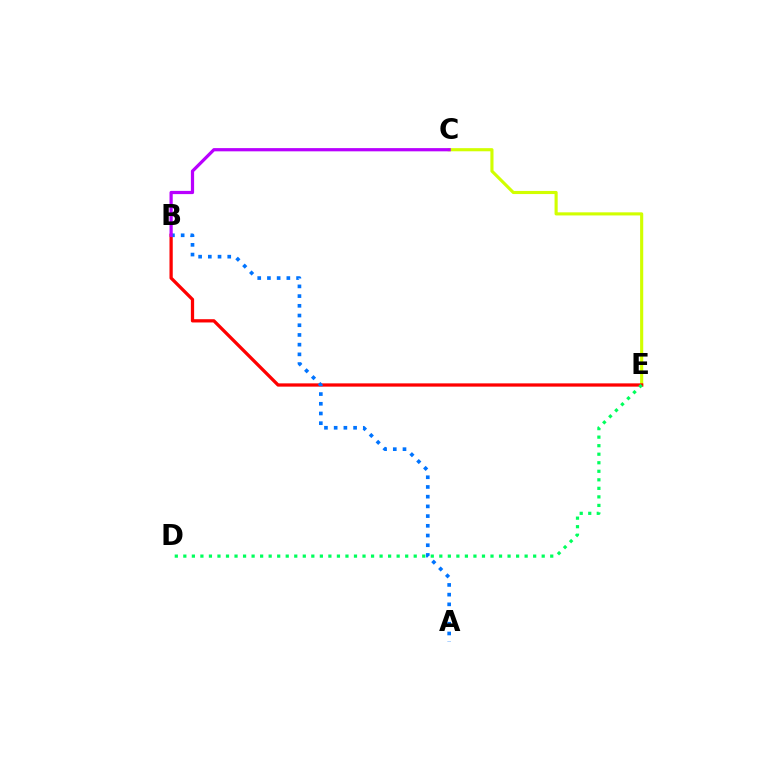{('C', 'E'): [{'color': '#d1ff00', 'line_style': 'solid', 'thickness': 2.25}], ('B', 'E'): [{'color': '#ff0000', 'line_style': 'solid', 'thickness': 2.35}], ('A', 'B'): [{'color': '#0074ff', 'line_style': 'dotted', 'thickness': 2.64}], ('D', 'E'): [{'color': '#00ff5c', 'line_style': 'dotted', 'thickness': 2.32}], ('B', 'C'): [{'color': '#b900ff', 'line_style': 'solid', 'thickness': 2.32}]}